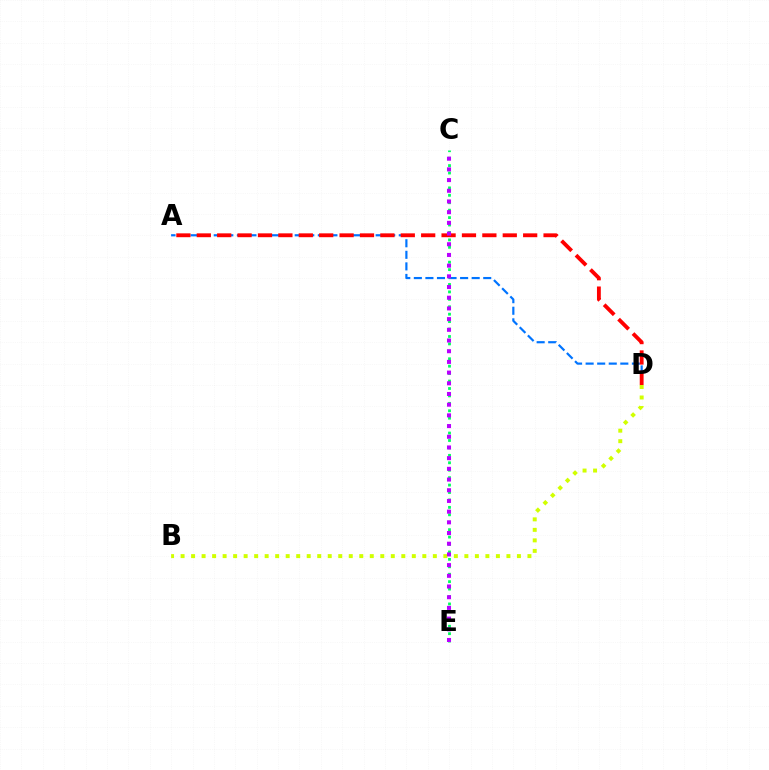{('A', 'D'): [{'color': '#0074ff', 'line_style': 'dashed', 'thickness': 1.57}, {'color': '#ff0000', 'line_style': 'dashed', 'thickness': 2.77}], ('B', 'D'): [{'color': '#d1ff00', 'line_style': 'dotted', 'thickness': 2.86}], ('C', 'E'): [{'color': '#00ff5c', 'line_style': 'dotted', 'thickness': 2.02}, {'color': '#b900ff', 'line_style': 'dotted', 'thickness': 2.91}]}